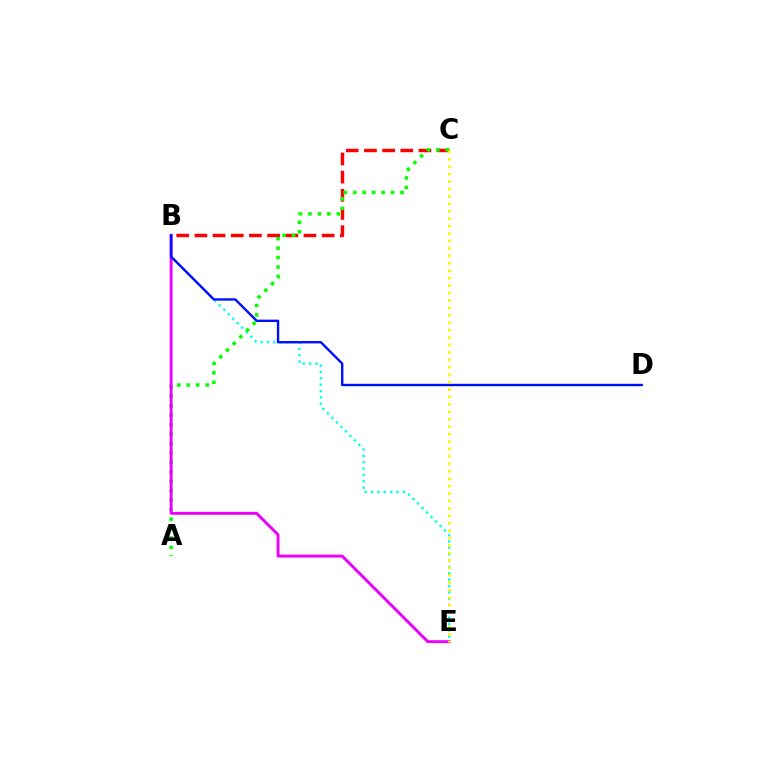{('B', 'E'): [{'color': '#00fff6', 'line_style': 'dotted', 'thickness': 1.73}, {'color': '#ee00ff', 'line_style': 'solid', 'thickness': 2.12}], ('B', 'C'): [{'color': '#ff0000', 'line_style': 'dashed', 'thickness': 2.47}], ('A', 'C'): [{'color': '#08ff00', 'line_style': 'dotted', 'thickness': 2.57}], ('B', 'D'): [{'color': '#0010ff', 'line_style': 'solid', 'thickness': 1.72}], ('C', 'E'): [{'color': '#fcf500', 'line_style': 'dotted', 'thickness': 2.02}]}